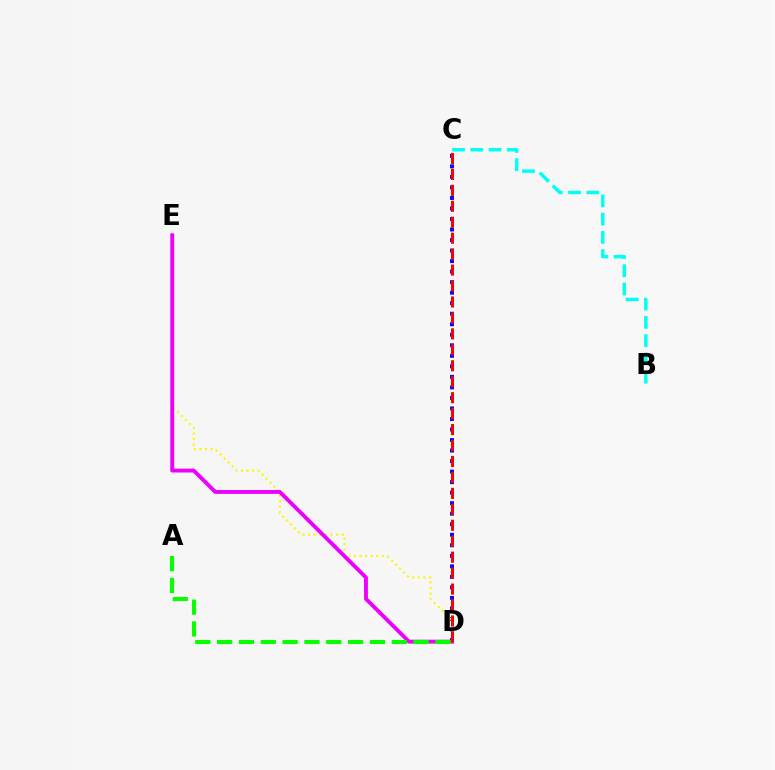{('B', 'C'): [{'color': '#00fff6', 'line_style': 'dashed', 'thickness': 2.48}], ('C', 'D'): [{'color': '#0010ff', 'line_style': 'dotted', 'thickness': 2.86}, {'color': '#ff0000', 'line_style': 'dashed', 'thickness': 2.17}], ('D', 'E'): [{'color': '#fcf500', 'line_style': 'dotted', 'thickness': 1.52}, {'color': '#ee00ff', 'line_style': 'solid', 'thickness': 2.8}], ('A', 'D'): [{'color': '#08ff00', 'line_style': 'dashed', 'thickness': 2.97}]}